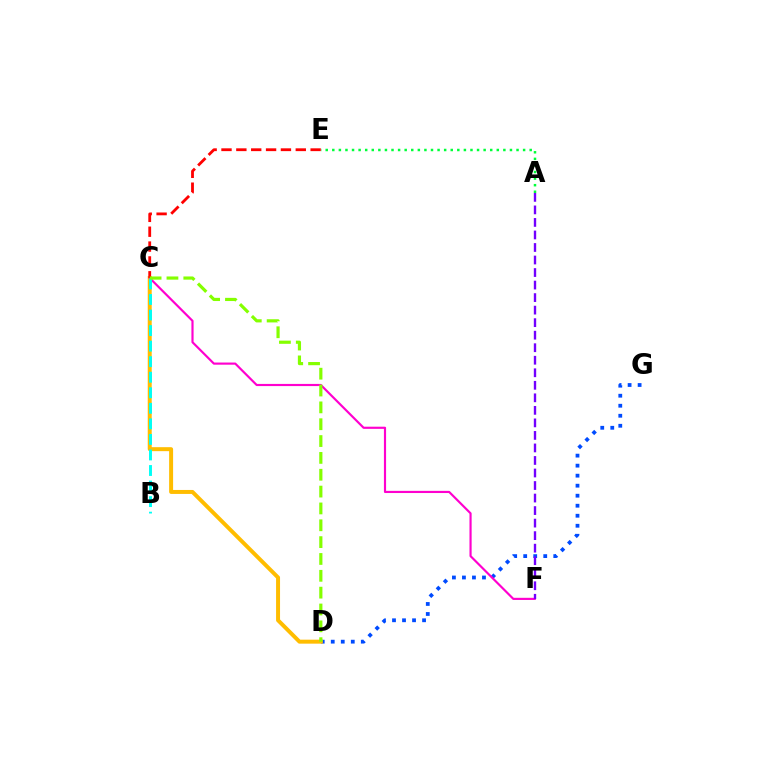{('D', 'G'): [{'color': '#004bff', 'line_style': 'dotted', 'thickness': 2.72}], ('C', 'D'): [{'color': '#ffbd00', 'line_style': 'solid', 'thickness': 2.86}, {'color': '#84ff00', 'line_style': 'dashed', 'thickness': 2.29}], ('C', 'F'): [{'color': '#ff00cf', 'line_style': 'solid', 'thickness': 1.56}], ('B', 'C'): [{'color': '#00fff6', 'line_style': 'dashed', 'thickness': 2.11}], ('A', 'E'): [{'color': '#00ff39', 'line_style': 'dotted', 'thickness': 1.79}], ('C', 'E'): [{'color': '#ff0000', 'line_style': 'dashed', 'thickness': 2.02}], ('A', 'F'): [{'color': '#7200ff', 'line_style': 'dashed', 'thickness': 1.7}]}